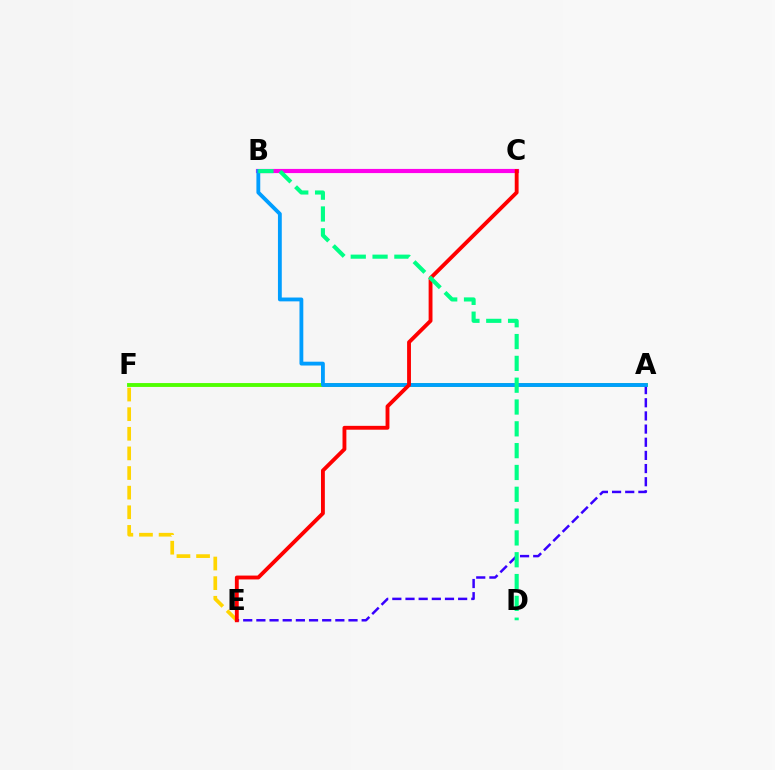{('A', 'F'): [{'color': '#4fff00', 'line_style': 'solid', 'thickness': 2.79}], ('E', 'F'): [{'color': '#ffd500', 'line_style': 'dashed', 'thickness': 2.67}], ('B', 'C'): [{'color': '#ff00ed', 'line_style': 'solid', 'thickness': 2.99}], ('A', 'E'): [{'color': '#3700ff', 'line_style': 'dashed', 'thickness': 1.79}], ('A', 'B'): [{'color': '#009eff', 'line_style': 'solid', 'thickness': 2.76}], ('C', 'E'): [{'color': '#ff0000', 'line_style': 'solid', 'thickness': 2.78}], ('B', 'D'): [{'color': '#00ff86', 'line_style': 'dashed', 'thickness': 2.96}]}